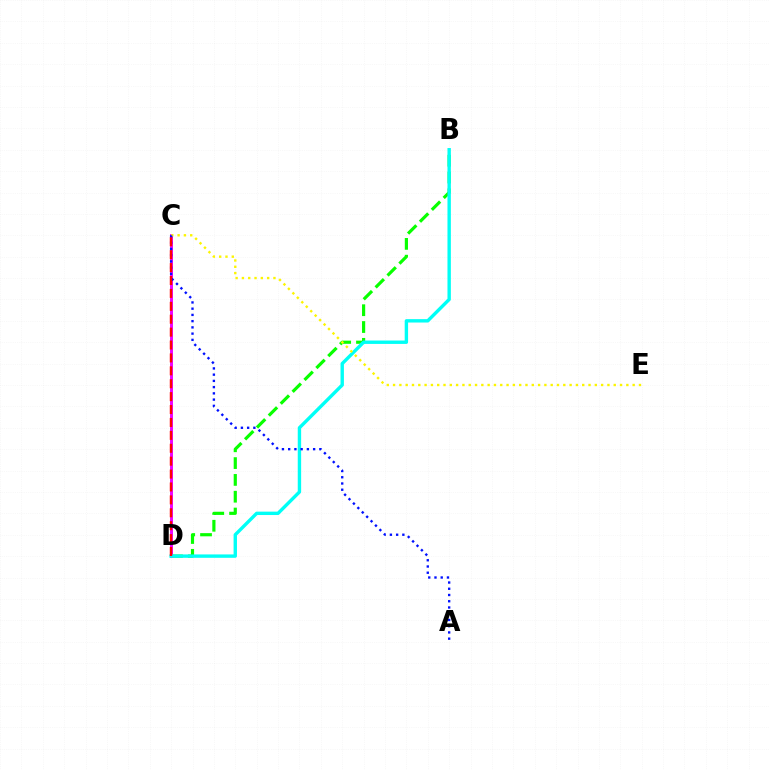{('B', 'D'): [{'color': '#08ff00', 'line_style': 'dashed', 'thickness': 2.28}, {'color': '#00fff6', 'line_style': 'solid', 'thickness': 2.44}], ('C', 'D'): [{'color': '#ee00ff', 'line_style': 'solid', 'thickness': 2.11}, {'color': '#ff0000', 'line_style': 'dashed', 'thickness': 1.75}], ('C', 'E'): [{'color': '#fcf500', 'line_style': 'dotted', 'thickness': 1.71}], ('A', 'C'): [{'color': '#0010ff', 'line_style': 'dotted', 'thickness': 1.69}]}